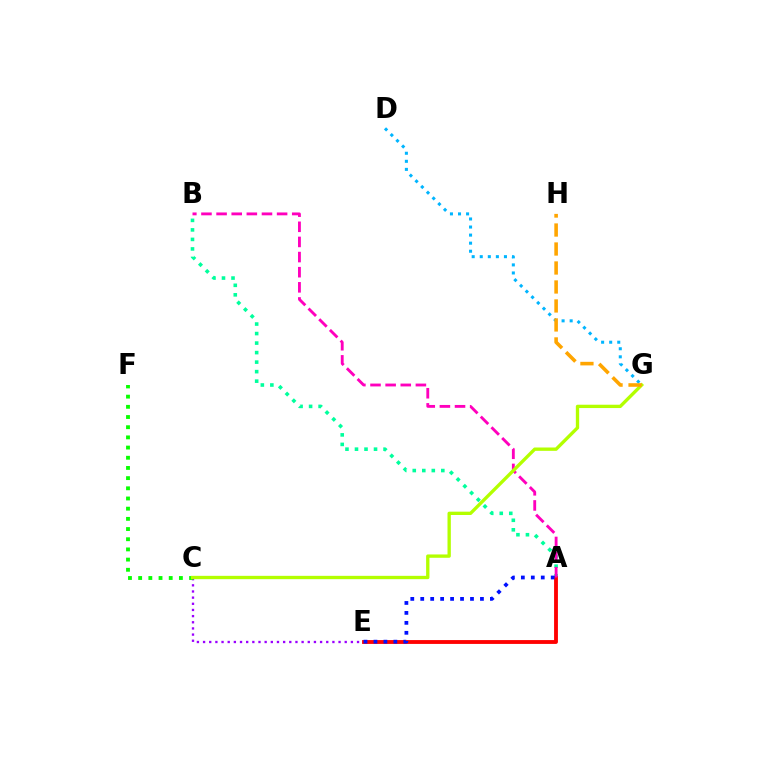{('C', 'E'): [{'color': '#9b00ff', 'line_style': 'dotted', 'thickness': 1.67}], ('C', 'F'): [{'color': '#08ff00', 'line_style': 'dotted', 'thickness': 2.77}], ('A', 'B'): [{'color': '#00ff9d', 'line_style': 'dotted', 'thickness': 2.59}, {'color': '#ff00bd', 'line_style': 'dashed', 'thickness': 2.06}], ('A', 'E'): [{'color': '#ff0000', 'line_style': 'solid', 'thickness': 2.77}, {'color': '#0010ff', 'line_style': 'dotted', 'thickness': 2.7}], ('C', 'G'): [{'color': '#b3ff00', 'line_style': 'solid', 'thickness': 2.4}], ('D', 'G'): [{'color': '#00b5ff', 'line_style': 'dotted', 'thickness': 2.19}], ('G', 'H'): [{'color': '#ffa500', 'line_style': 'dashed', 'thickness': 2.58}]}